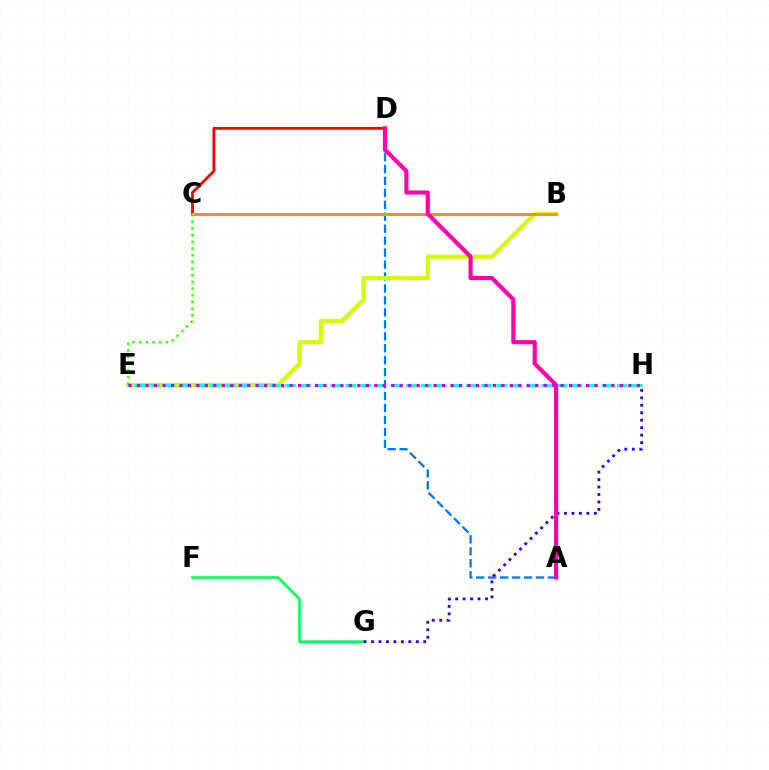{('A', 'D'): [{'color': '#0074ff', 'line_style': 'dashed', 'thickness': 1.62}, {'color': '#ff00ac', 'line_style': 'solid', 'thickness': 2.98}], ('B', 'E'): [{'color': '#d1ff00', 'line_style': 'solid', 'thickness': 2.98}], ('C', 'D'): [{'color': '#ff0000', 'line_style': 'solid', 'thickness': 2.04}], ('F', 'G'): [{'color': '#00ff5c', 'line_style': 'solid', 'thickness': 1.9}], ('B', 'C'): [{'color': '#ff9400', 'line_style': 'solid', 'thickness': 2.15}], ('G', 'H'): [{'color': '#2500ff', 'line_style': 'dotted', 'thickness': 2.03}], ('C', 'E'): [{'color': '#3dff00', 'line_style': 'dotted', 'thickness': 1.81}], ('E', 'H'): [{'color': '#00fff6', 'line_style': 'dashed', 'thickness': 2.05}, {'color': '#b900ff', 'line_style': 'dotted', 'thickness': 2.3}]}